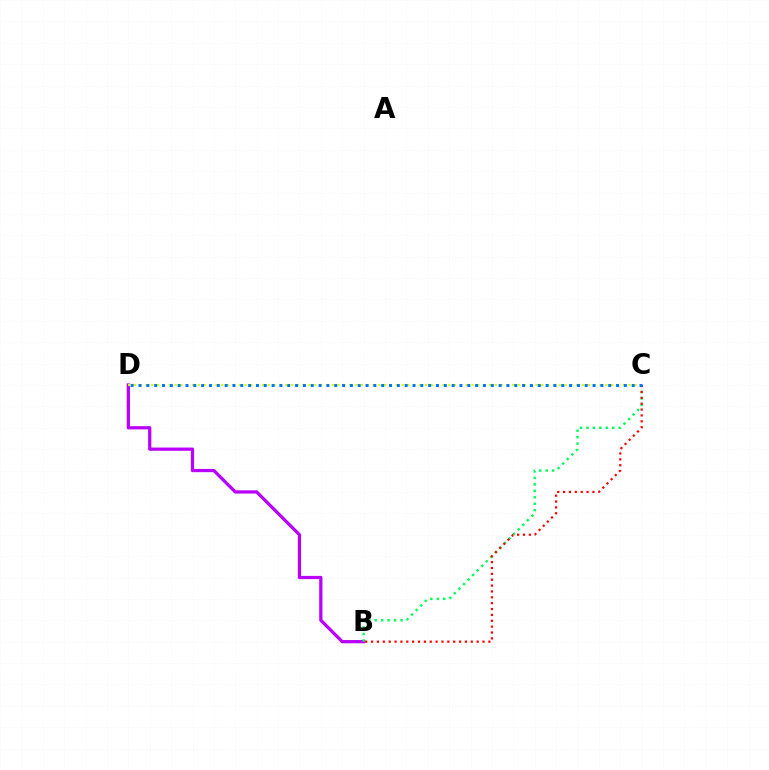{('B', 'D'): [{'color': '#b900ff', 'line_style': 'solid', 'thickness': 2.33}], ('B', 'C'): [{'color': '#00ff5c', 'line_style': 'dotted', 'thickness': 1.75}, {'color': '#ff0000', 'line_style': 'dotted', 'thickness': 1.59}], ('C', 'D'): [{'color': '#d1ff00', 'line_style': 'dotted', 'thickness': 1.58}, {'color': '#0074ff', 'line_style': 'dotted', 'thickness': 2.13}]}